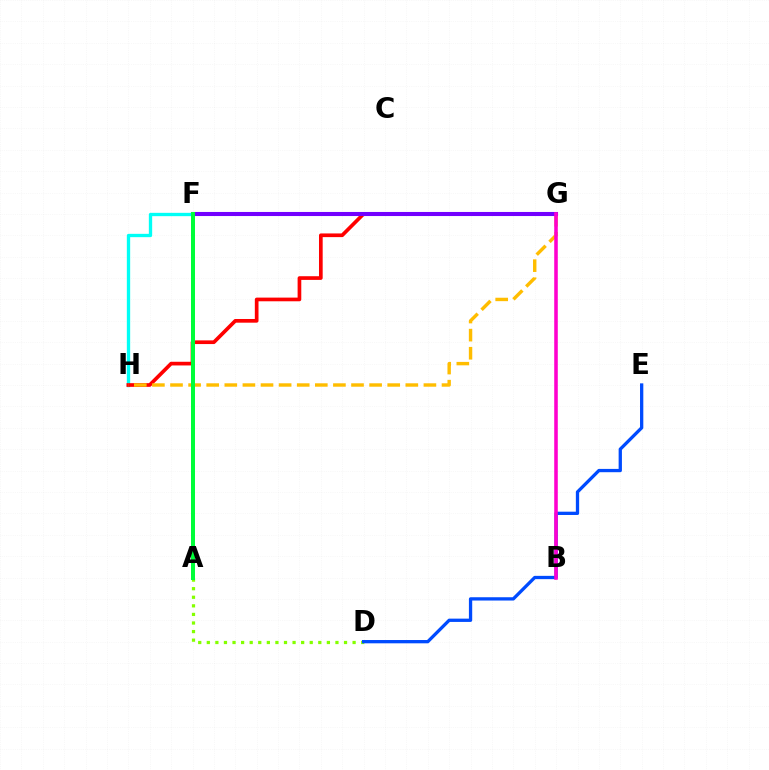{('F', 'H'): [{'color': '#00fff6', 'line_style': 'solid', 'thickness': 2.4}], ('G', 'H'): [{'color': '#ff0000', 'line_style': 'solid', 'thickness': 2.65}, {'color': '#ffbd00', 'line_style': 'dashed', 'thickness': 2.46}], ('A', 'D'): [{'color': '#84ff00', 'line_style': 'dotted', 'thickness': 2.33}], ('D', 'E'): [{'color': '#004bff', 'line_style': 'solid', 'thickness': 2.37}], ('F', 'G'): [{'color': '#7200ff', 'line_style': 'solid', 'thickness': 2.94}], ('B', 'G'): [{'color': '#ff00cf', 'line_style': 'solid', 'thickness': 2.56}], ('A', 'F'): [{'color': '#00ff39', 'line_style': 'solid', 'thickness': 2.88}]}